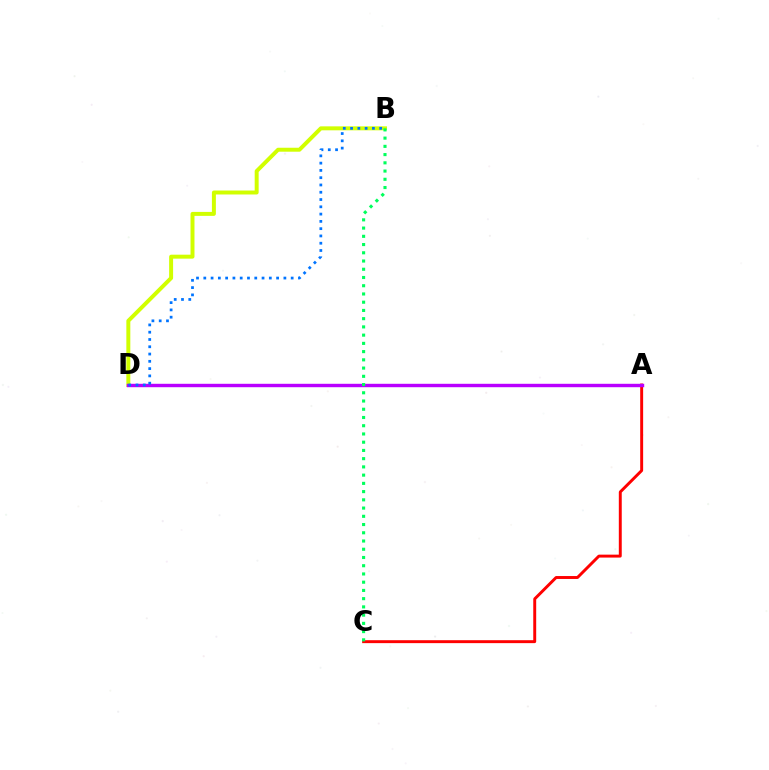{('B', 'D'): [{'color': '#d1ff00', 'line_style': 'solid', 'thickness': 2.85}, {'color': '#0074ff', 'line_style': 'dotted', 'thickness': 1.98}], ('A', 'C'): [{'color': '#ff0000', 'line_style': 'solid', 'thickness': 2.11}], ('A', 'D'): [{'color': '#b900ff', 'line_style': 'solid', 'thickness': 2.46}], ('B', 'C'): [{'color': '#00ff5c', 'line_style': 'dotted', 'thickness': 2.24}]}